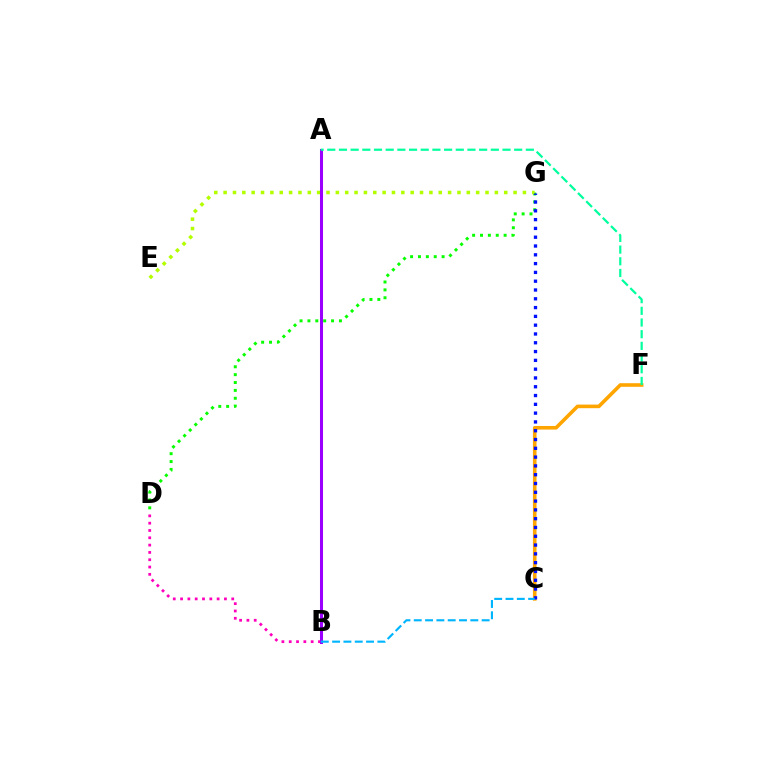{('D', 'G'): [{'color': '#08ff00', 'line_style': 'dotted', 'thickness': 2.14}], ('E', 'G'): [{'color': '#b3ff00', 'line_style': 'dotted', 'thickness': 2.54}], ('C', 'F'): [{'color': '#ffa500', 'line_style': 'solid', 'thickness': 2.59}], ('A', 'B'): [{'color': '#ff0000', 'line_style': 'solid', 'thickness': 2.14}, {'color': '#9b00ff', 'line_style': 'solid', 'thickness': 2.18}], ('C', 'G'): [{'color': '#0010ff', 'line_style': 'dotted', 'thickness': 2.39}], ('B', 'D'): [{'color': '#ff00bd', 'line_style': 'dotted', 'thickness': 1.99}], ('A', 'F'): [{'color': '#00ff9d', 'line_style': 'dashed', 'thickness': 1.59}], ('B', 'C'): [{'color': '#00b5ff', 'line_style': 'dashed', 'thickness': 1.54}]}